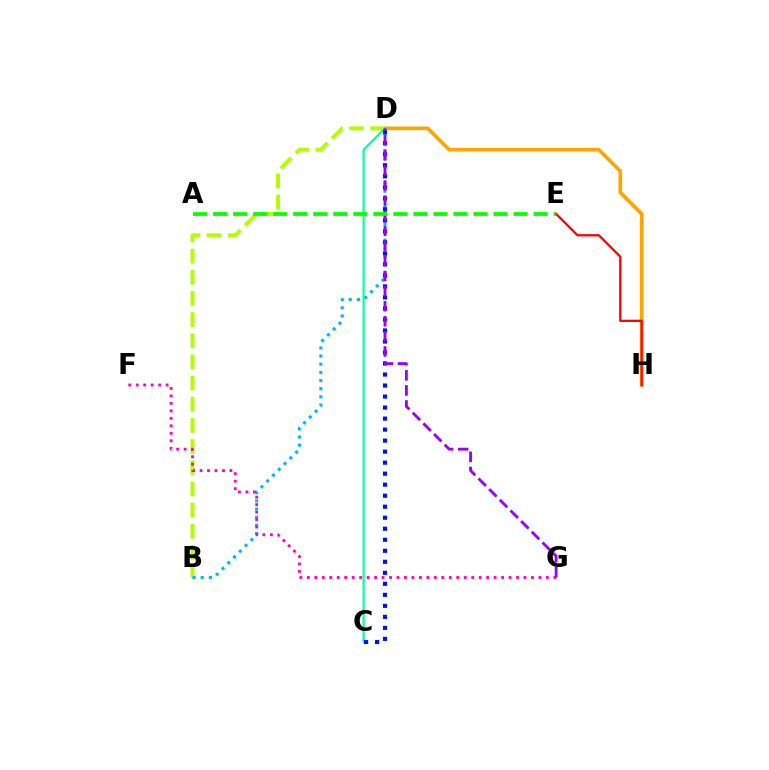{('D', 'H'): [{'color': '#ffa500', 'line_style': 'solid', 'thickness': 2.67}], ('B', 'D'): [{'color': '#b3ff00', 'line_style': 'dashed', 'thickness': 2.88}, {'color': '#00b5ff', 'line_style': 'dotted', 'thickness': 2.22}], ('C', 'D'): [{'color': '#00ff9d', 'line_style': 'solid', 'thickness': 1.54}, {'color': '#0010ff', 'line_style': 'dotted', 'thickness': 2.99}], ('F', 'G'): [{'color': '#ff00bd', 'line_style': 'dotted', 'thickness': 2.03}], ('E', 'H'): [{'color': '#ff0000', 'line_style': 'solid', 'thickness': 1.63}], ('D', 'G'): [{'color': '#9b00ff', 'line_style': 'dashed', 'thickness': 2.05}], ('A', 'E'): [{'color': '#08ff00', 'line_style': 'dashed', 'thickness': 2.72}]}